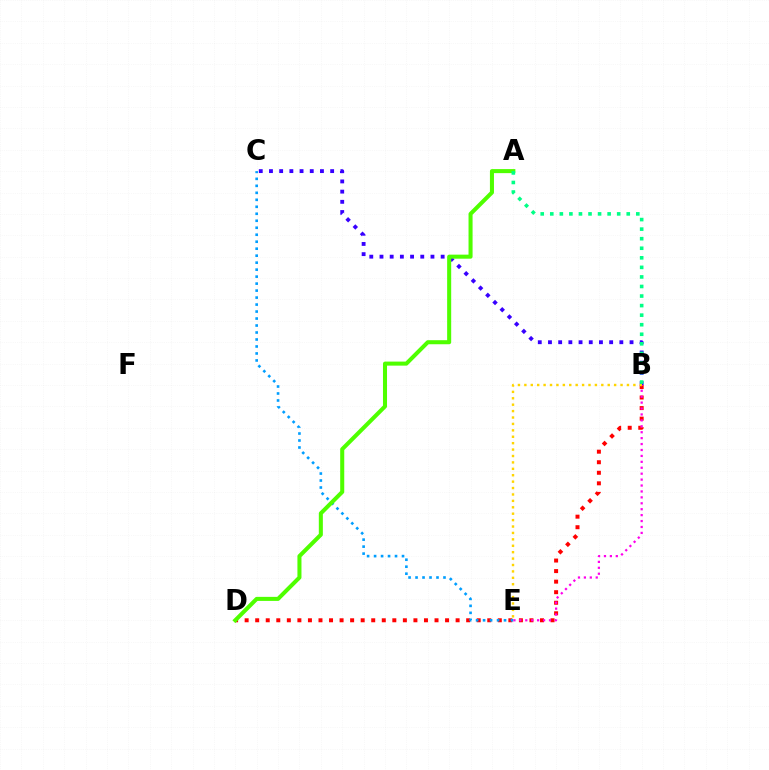{('B', 'D'): [{'color': '#ff0000', 'line_style': 'dotted', 'thickness': 2.87}], ('C', 'E'): [{'color': '#009eff', 'line_style': 'dotted', 'thickness': 1.9}], ('B', 'C'): [{'color': '#3700ff', 'line_style': 'dotted', 'thickness': 2.77}], ('A', 'D'): [{'color': '#4fff00', 'line_style': 'solid', 'thickness': 2.91}], ('B', 'E'): [{'color': '#ff00ed', 'line_style': 'dotted', 'thickness': 1.61}, {'color': '#ffd500', 'line_style': 'dotted', 'thickness': 1.74}], ('A', 'B'): [{'color': '#00ff86', 'line_style': 'dotted', 'thickness': 2.6}]}